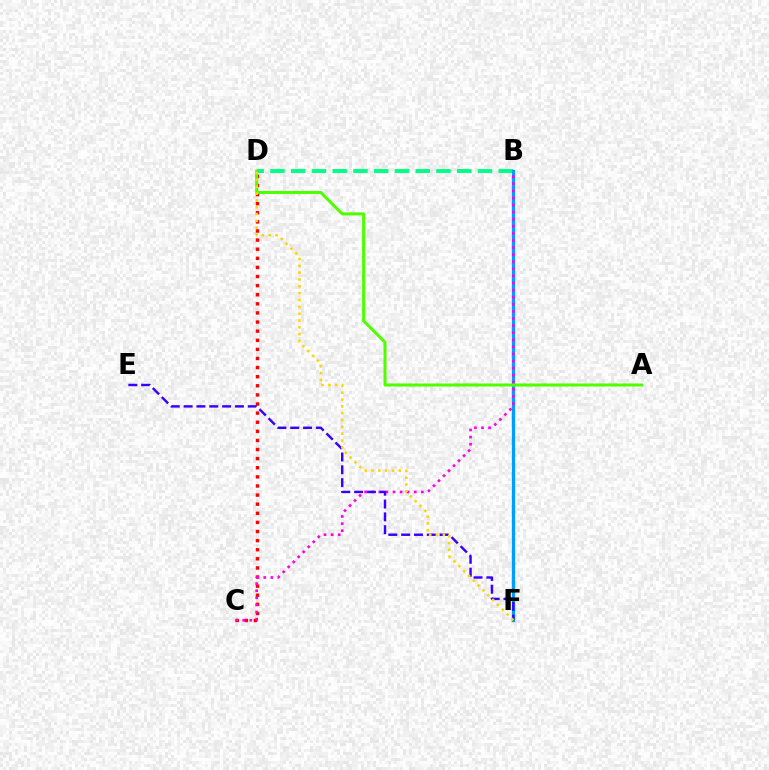{('B', 'D'): [{'color': '#00ff86', 'line_style': 'dashed', 'thickness': 2.82}], ('B', 'F'): [{'color': '#009eff', 'line_style': 'solid', 'thickness': 2.37}], ('C', 'D'): [{'color': '#ff0000', 'line_style': 'dotted', 'thickness': 2.47}], ('B', 'C'): [{'color': '#ff00ed', 'line_style': 'dotted', 'thickness': 1.93}], ('E', 'F'): [{'color': '#3700ff', 'line_style': 'dashed', 'thickness': 1.74}], ('A', 'D'): [{'color': '#4fff00', 'line_style': 'solid', 'thickness': 2.18}], ('D', 'F'): [{'color': '#ffd500', 'line_style': 'dotted', 'thickness': 1.86}]}